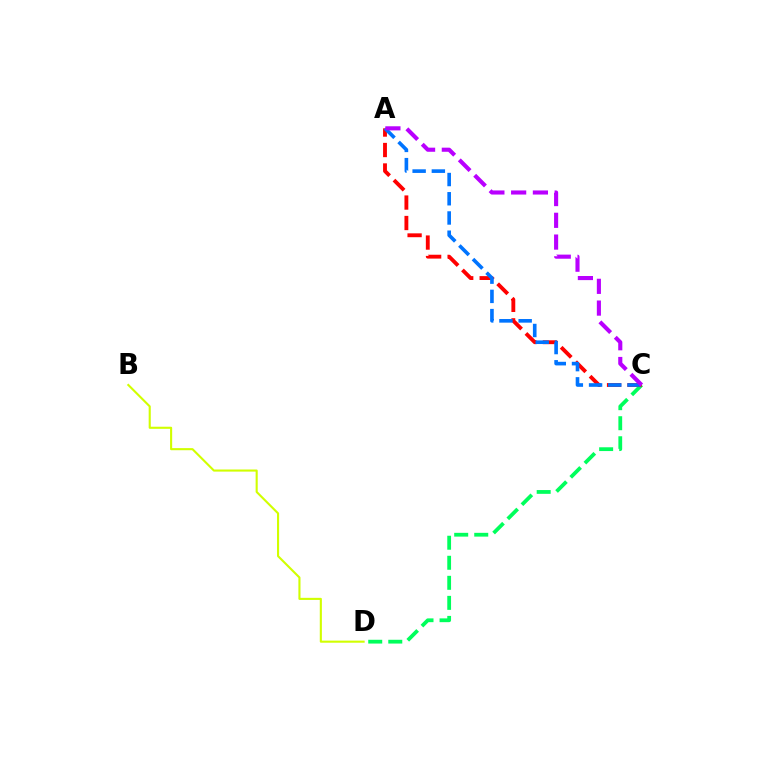{('C', 'D'): [{'color': '#00ff5c', 'line_style': 'dashed', 'thickness': 2.72}], ('A', 'C'): [{'color': '#ff0000', 'line_style': 'dashed', 'thickness': 2.78}, {'color': '#0074ff', 'line_style': 'dashed', 'thickness': 2.61}, {'color': '#b900ff', 'line_style': 'dashed', 'thickness': 2.96}], ('B', 'D'): [{'color': '#d1ff00', 'line_style': 'solid', 'thickness': 1.52}]}